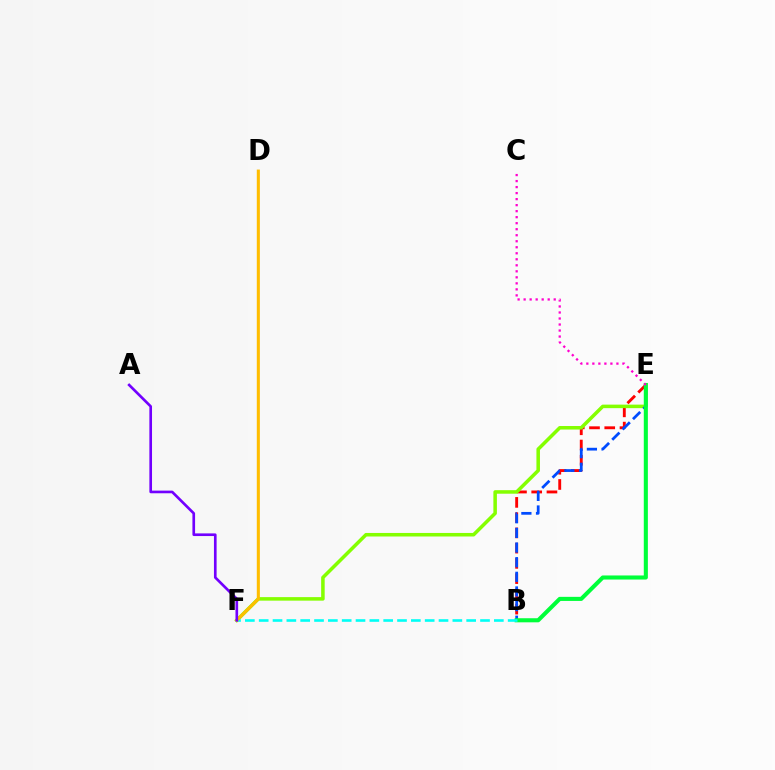{('B', 'E'): [{'color': '#ff0000', 'line_style': 'dashed', 'thickness': 2.07}, {'color': '#004bff', 'line_style': 'dashed', 'thickness': 1.99}, {'color': '#00ff39', 'line_style': 'solid', 'thickness': 2.94}], ('E', 'F'): [{'color': '#84ff00', 'line_style': 'solid', 'thickness': 2.54}], ('B', 'F'): [{'color': '#00fff6', 'line_style': 'dashed', 'thickness': 1.88}], ('D', 'F'): [{'color': '#ffbd00', 'line_style': 'solid', 'thickness': 2.21}], ('C', 'E'): [{'color': '#ff00cf', 'line_style': 'dotted', 'thickness': 1.63}], ('A', 'F'): [{'color': '#7200ff', 'line_style': 'solid', 'thickness': 1.91}]}